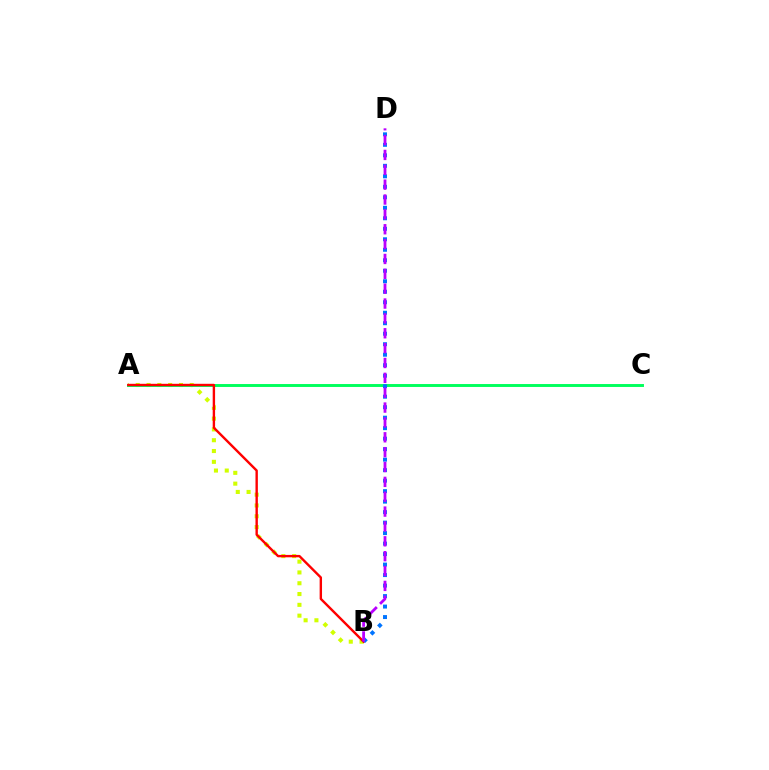{('A', 'B'): [{'color': '#d1ff00', 'line_style': 'dotted', 'thickness': 2.93}, {'color': '#ff0000', 'line_style': 'solid', 'thickness': 1.73}], ('A', 'C'): [{'color': '#00ff5c', 'line_style': 'solid', 'thickness': 2.1}], ('B', 'D'): [{'color': '#0074ff', 'line_style': 'dotted', 'thickness': 2.85}, {'color': '#b900ff', 'line_style': 'dashed', 'thickness': 2.02}]}